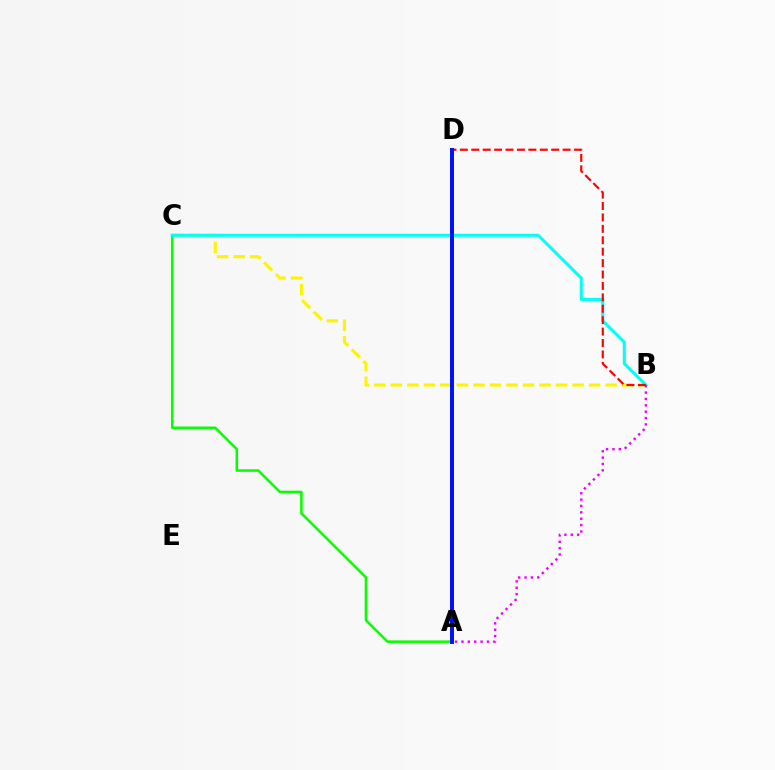{('B', 'C'): [{'color': '#fcf500', 'line_style': 'dashed', 'thickness': 2.24}, {'color': '#00fff6', 'line_style': 'solid', 'thickness': 2.19}], ('A', 'C'): [{'color': '#08ff00', 'line_style': 'solid', 'thickness': 1.83}], ('A', 'B'): [{'color': '#ee00ff', 'line_style': 'dotted', 'thickness': 1.73}], ('B', 'D'): [{'color': '#ff0000', 'line_style': 'dashed', 'thickness': 1.55}], ('A', 'D'): [{'color': '#0010ff', 'line_style': 'solid', 'thickness': 2.85}]}